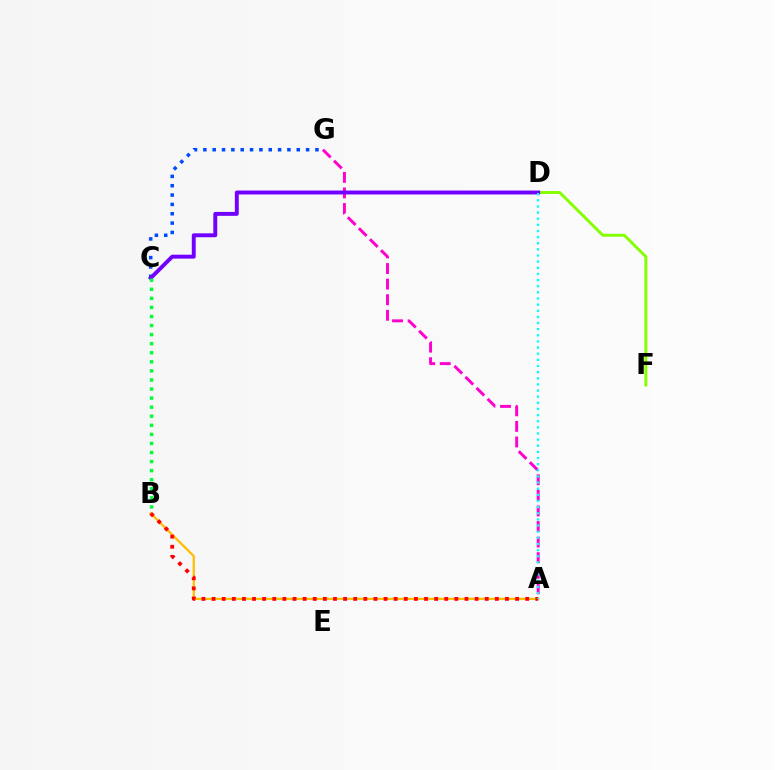{('A', 'B'): [{'color': '#ffbd00', 'line_style': 'solid', 'thickness': 1.61}, {'color': '#ff0000', 'line_style': 'dotted', 'thickness': 2.75}], ('C', 'G'): [{'color': '#004bff', 'line_style': 'dotted', 'thickness': 2.54}], ('D', 'F'): [{'color': '#84ff00', 'line_style': 'solid', 'thickness': 2.11}], ('A', 'G'): [{'color': '#ff00cf', 'line_style': 'dashed', 'thickness': 2.12}], ('C', 'D'): [{'color': '#7200ff', 'line_style': 'solid', 'thickness': 2.82}], ('A', 'D'): [{'color': '#00fff6', 'line_style': 'dotted', 'thickness': 1.67}], ('B', 'C'): [{'color': '#00ff39', 'line_style': 'dotted', 'thickness': 2.46}]}